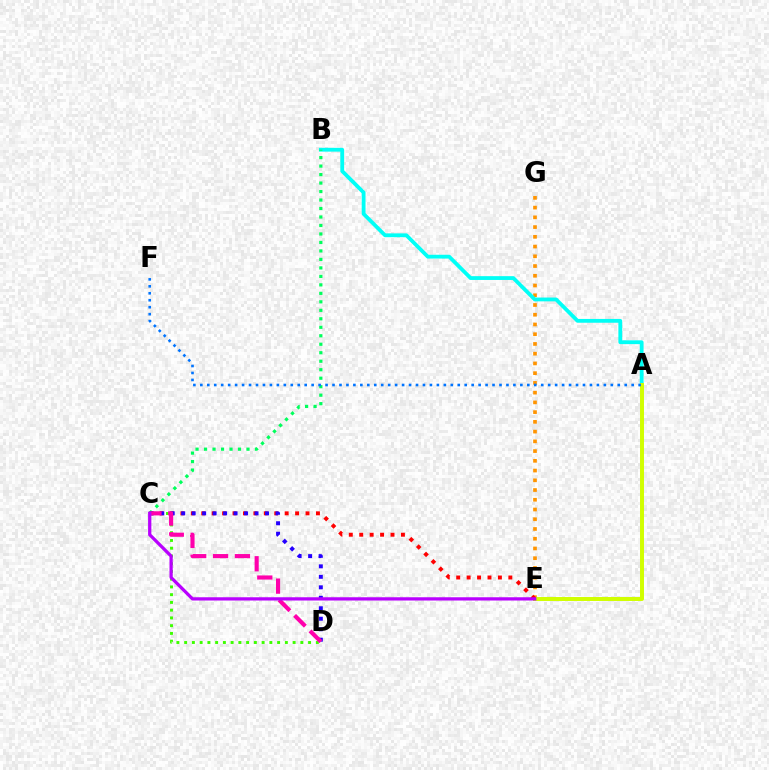{('E', 'G'): [{'color': '#ff9400', 'line_style': 'dotted', 'thickness': 2.65}], ('C', 'D'): [{'color': '#3dff00', 'line_style': 'dotted', 'thickness': 2.1}, {'color': '#2500ff', 'line_style': 'dotted', 'thickness': 2.85}, {'color': '#ff00ac', 'line_style': 'dashed', 'thickness': 2.97}], ('A', 'B'): [{'color': '#00fff6', 'line_style': 'solid', 'thickness': 2.74}], ('A', 'E'): [{'color': '#d1ff00', 'line_style': 'solid', 'thickness': 2.85}], ('C', 'E'): [{'color': '#ff0000', 'line_style': 'dotted', 'thickness': 2.83}, {'color': '#b900ff', 'line_style': 'solid', 'thickness': 2.35}], ('B', 'C'): [{'color': '#00ff5c', 'line_style': 'dotted', 'thickness': 2.31}], ('A', 'F'): [{'color': '#0074ff', 'line_style': 'dotted', 'thickness': 1.89}]}